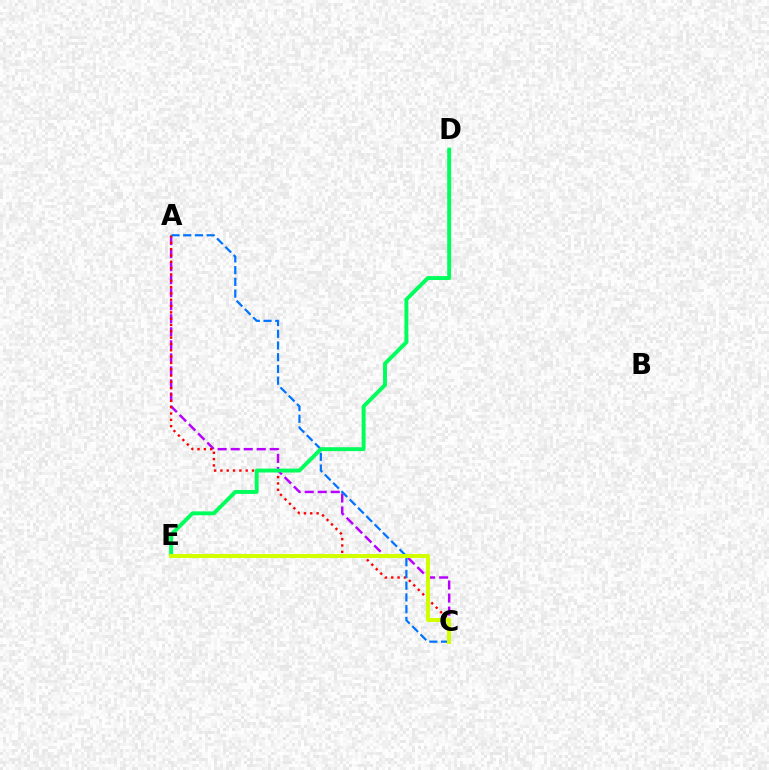{('A', 'C'): [{'color': '#b900ff', 'line_style': 'dashed', 'thickness': 1.77}, {'color': '#ff0000', 'line_style': 'dotted', 'thickness': 1.72}, {'color': '#0074ff', 'line_style': 'dashed', 'thickness': 1.59}], ('D', 'E'): [{'color': '#00ff5c', 'line_style': 'solid', 'thickness': 2.82}], ('C', 'E'): [{'color': '#d1ff00', 'line_style': 'solid', 'thickness': 2.91}]}